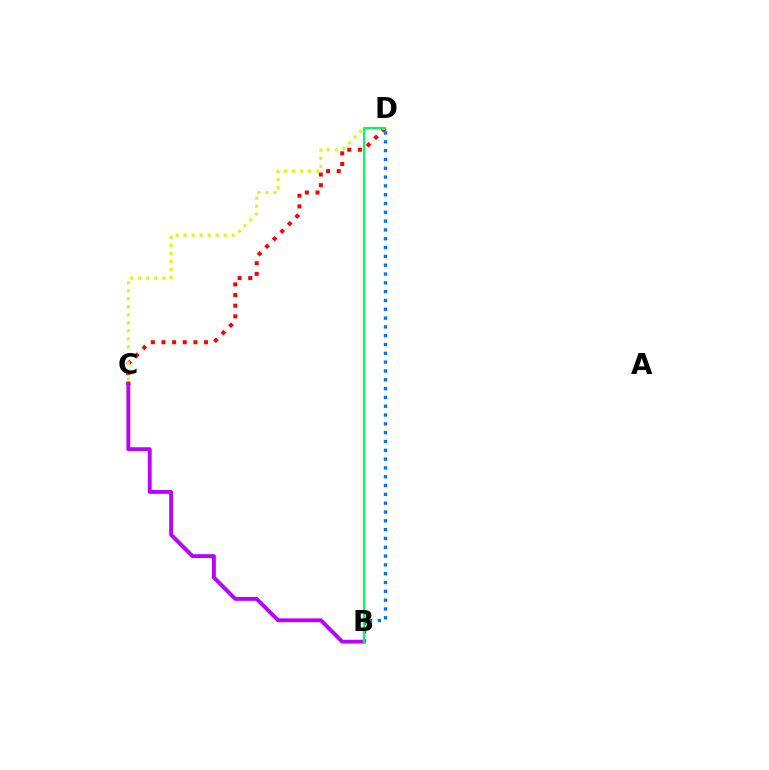{('C', 'D'): [{'color': '#ff0000', 'line_style': 'dotted', 'thickness': 2.89}, {'color': '#d1ff00', 'line_style': 'dotted', 'thickness': 2.18}], ('B', 'D'): [{'color': '#0074ff', 'line_style': 'dotted', 'thickness': 2.39}, {'color': '#00ff5c', 'line_style': 'solid', 'thickness': 1.55}], ('B', 'C'): [{'color': '#b900ff', 'line_style': 'solid', 'thickness': 2.77}]}